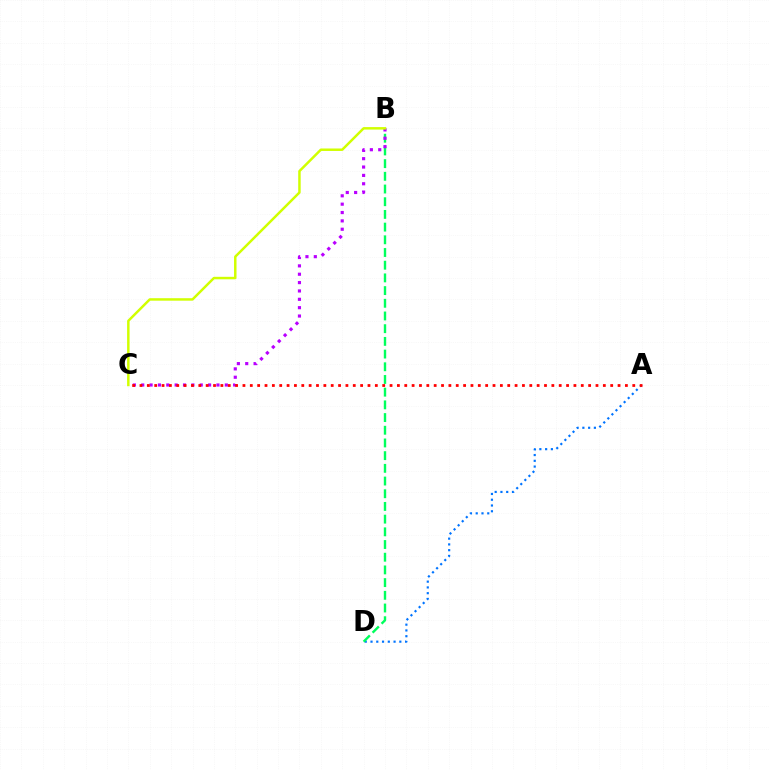{('A', 'D'): [{'color': '#0074ff', 'line_style': 'dotted', 'thickness': 1.57}], ('B', 'D'): [{'color': '#00ff5c', 'line_style': 'dashed', 'thickness': 1.72}], ('B', 'C'): [{'color': '#b900ff', 'line_style': 'dotted', 'thickness': 2.27}, {'color': '#d1ff00', 'line_style': 'solid', 'thickness': 1.78}], ('A', 'C'): [{'color': '#ff0000', 'line_style': 'dotted', 'thickness': 2.0}]}